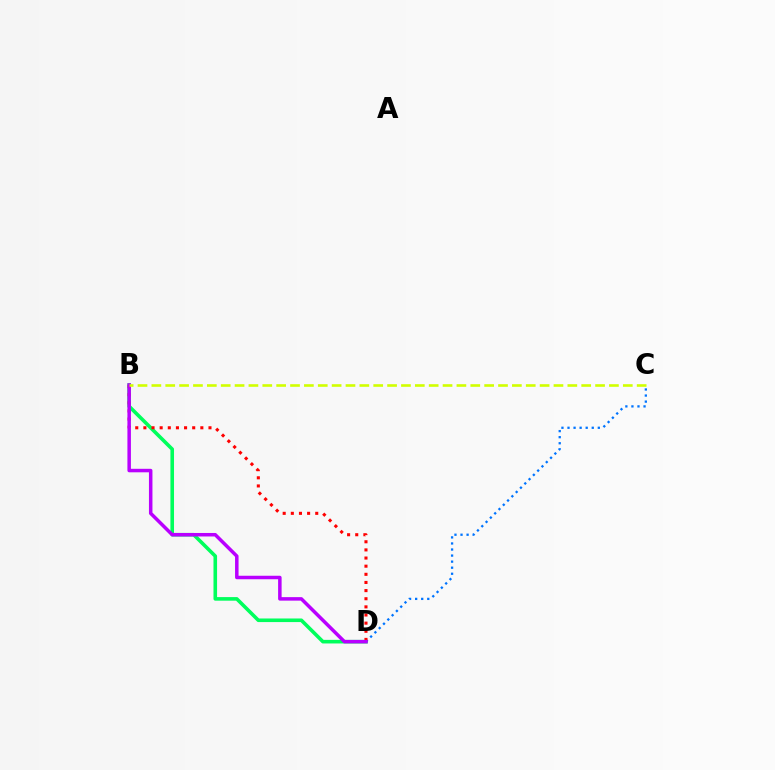{('B', 'D'): [{'color': '#00ff5c', 'line_style': 'solid', 'thickness': 2.59}, {'color': '#ff0000', 'line_style': 'dotted', 'thickness': 2.21}, {'color': '#b900ff', 'line_style': 'solid', 'thickness': 2.52}], ('C', 'D'): [{'color': '#0074ff', 'line_style': 'dotted', 'thickness': 1.65}], ('B', 'C'): [{'color': '#d1ff00', 'line_style': 'dashed', 'thickness': 1.88}]}